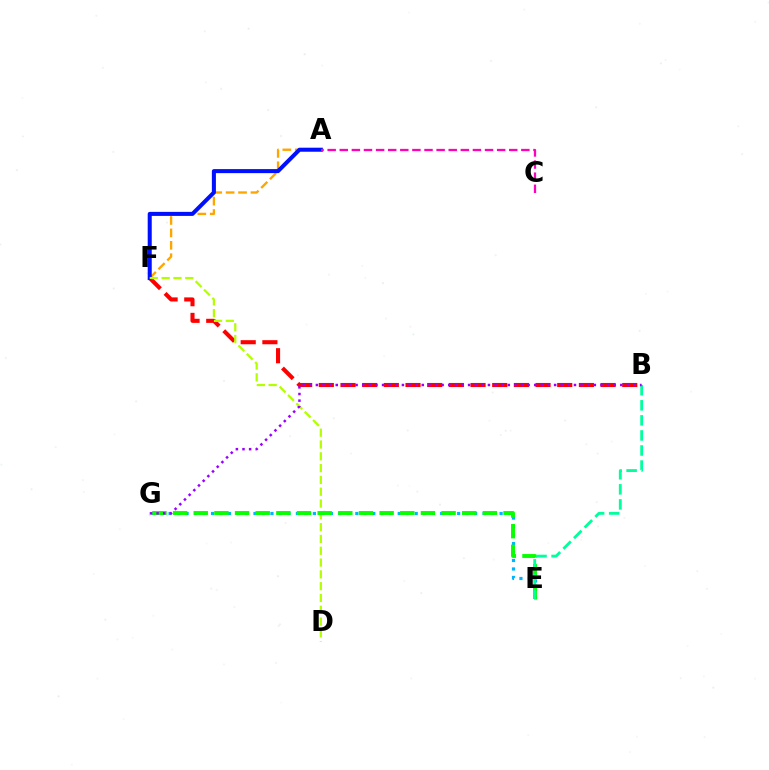{('A', 'F'): [{'color': '#ffa500', 'line_style': 'dashed', 'thickness': 1.69}, {'color': '#0010ff', 'line_style': 'solid', 'thickness': 2.91}], ('B', 'F'): [{'color': '#ff0000', 'line_style': 'dashed', 'thickness': 2.94}], ('E', 'G'): [{'color': '#00b5ff', 'line_style': 'dotted', 'thickness': 2.31}, {'color': '#08ff00', 'line_style': 'dashed', 'thickness': 2.81}], ('A', 'C'): [{'color': '#ff00bd', 'line_style': 'dashed', 'thickness': 1.64}], ('D', 'F'): [{'color': '#b3ff00', 'line_style': 'dashed', 'thickness': 1.6}], ('B', 'E'): [{'color': '#00ff9d', 'line_style': 'dashed', 'thickness': 2.05}], ('B', 'G'): [{'color': '#9b00ff', 'line_style': 'dotted', 'thickness': 1.8}]}